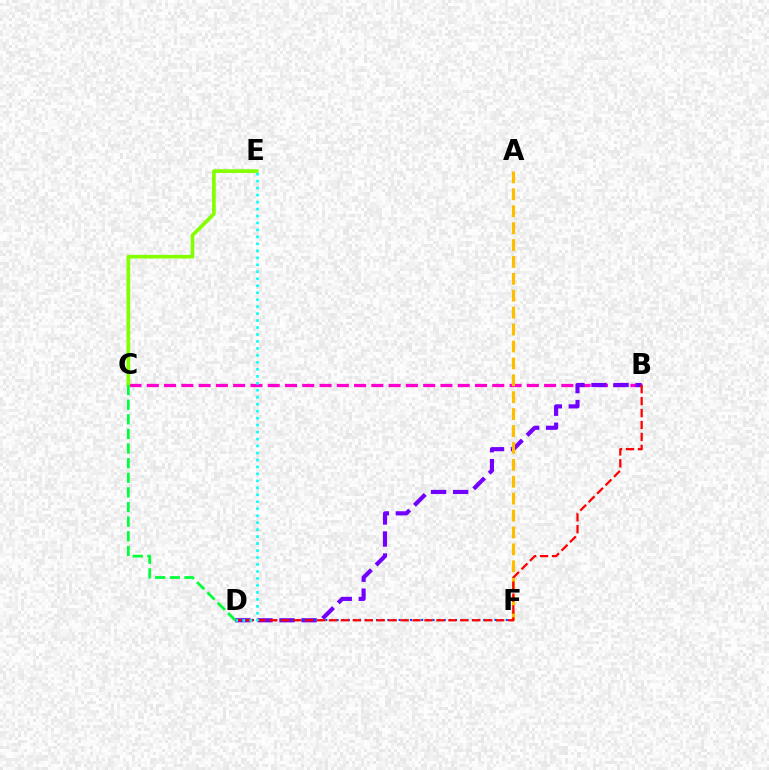{('B', 'C'): [{'color': '#ff00cf', 'line_style': 'dashed', 'thickness': 2.35}], ('B', 'D'): [{'color': '#7200ff', 'line_style': 'dashed', 'thickness': 2.99}, {'color': '#ff0000', 'line_style': 'dashed', 'thickness': 1.62}], ('D', 'F'): [{'color': '#004bff', 'line_style': 'dotted', 'thickness': 1.53}], ('C', 'E'): [{'color': '#84ff00', 'line_style': 'solid', 'thickness': 2.64}], ('A', 'F'): [{'color': '#ffbd00', 'line_style': 'dashed', 'thickness': 2.3}], ('C', 'D'): [{'color': '#00ff39', 'line_style': 'dashed', 'thickness': 1.99}], ('D', 'E'): [{'color': '#00fff6', 'line_style': 'dotted', 'thickness': 1.89}]}